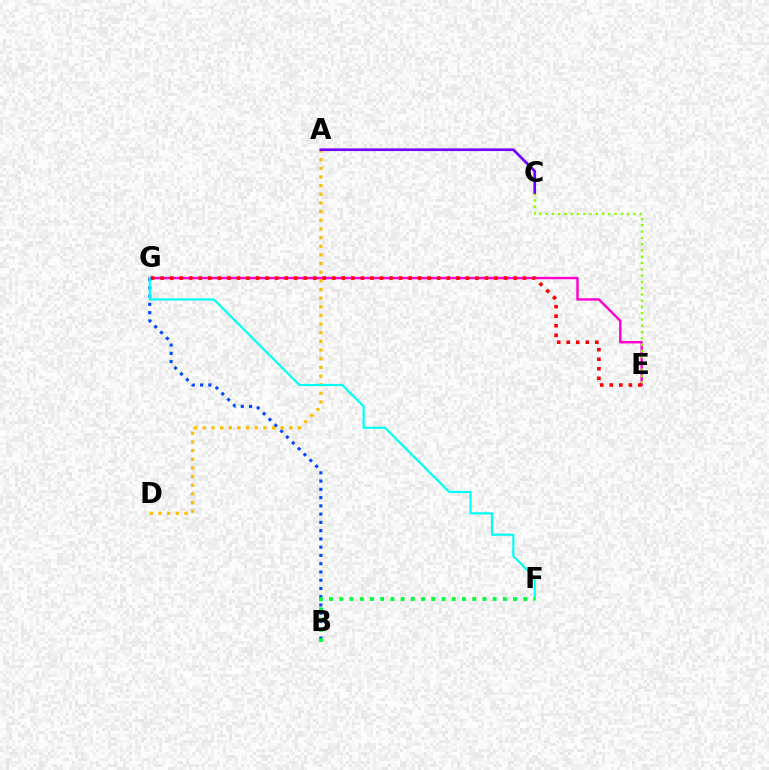{('E', 'G'): [{'color': '#ff00cf', 'line_style': 'solid', 'thickness': 1.74}, {'color': '#ff0000', 'line_style': 'dotted', 'thickness': 2.59}], ('B', 'G'): [{'color': '#004bff', 'line_style': 'dotted', 'thickness': 2.24}], ('A', 'D'): [{'color': '#ffbd00', 'line_style': 'dotted', 'thickness': 2.35}], ('C', 'E'): [{'color': '#84ff00', 'line_style': 'dotted', 'thickness': 1.71}], ('F', 'G'): [{'color': '#00fff6', 'line_style': 'solid', 'thickness': 1.57}], ('A', 'C'): [{'color': '#7200ff', 'line_style': 'solid', 'thickness': 1.94}], ('B', 'F'): [{'color': '#00ff39', 'line_style': 'dotted', 'thickness': 2.78}]}